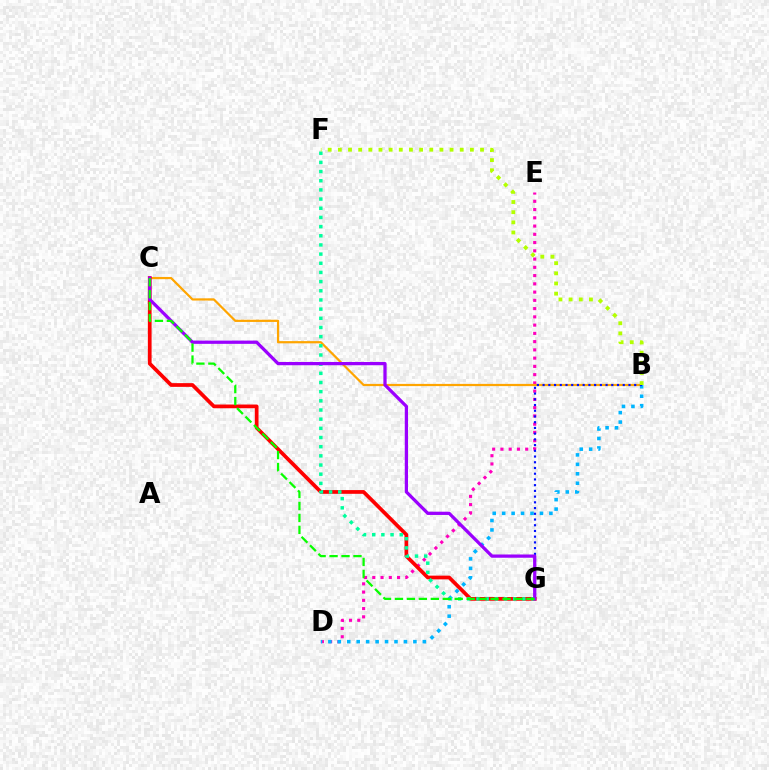{('D', 'E'): [{'color': '#ff00bd', 'line_style': 'dotted', 'thickness': 2.24}], ('B', 'C'): [{'color': '#ffa500', 'line_style': 'solid', 'thickness': 1.59}], ('C', 'G'): [{'color': '#ff0000', 'line_style': 'solid', 'thickness': 2.68}, {'color': '#9b00ff', 'line_style': 'solid', 'thickness': 2.34}, {'color': '#08ff00', 'line_style': 'dashed', 'thickness': 1.62}], ('B', 'D'): [{'color': '#00b5ff', 'line_style': 'dotted', 'thickness': 2.57}], ('F', 'G'): [{'color': '#00ff9d', 'line_style': 'dotted', 'thickness': 2.49}], ('B', 'G'): [{'color': '#0010ff', 'line_style': 'dotted', 'thickness': 1.56}], ('B', 'F'): [{'color': '#b3ff00', 'line_style': 'dotted', 'thickness': 2.76}]}